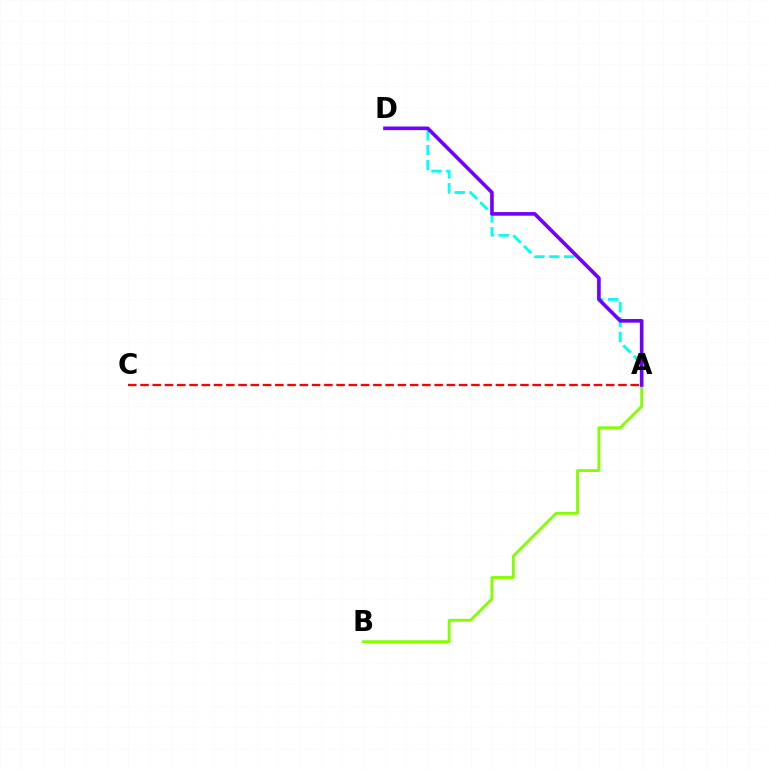{('A', 'B'): [{'color': '#84ff00', 'line_style': 'solid', 'thickness': 2.06}], ('A', 'D'): [{'color': '#00fff6', 'line_style': 'dashed', 'thickness': 2.02}, {'color': '#7200ff', 'line_style': 'solid', 'thickness': 2.61}], ('A', 'C'): [{'color': '#ff0000', 'line_style': 'dashed', 'thickness': 1.66}]}